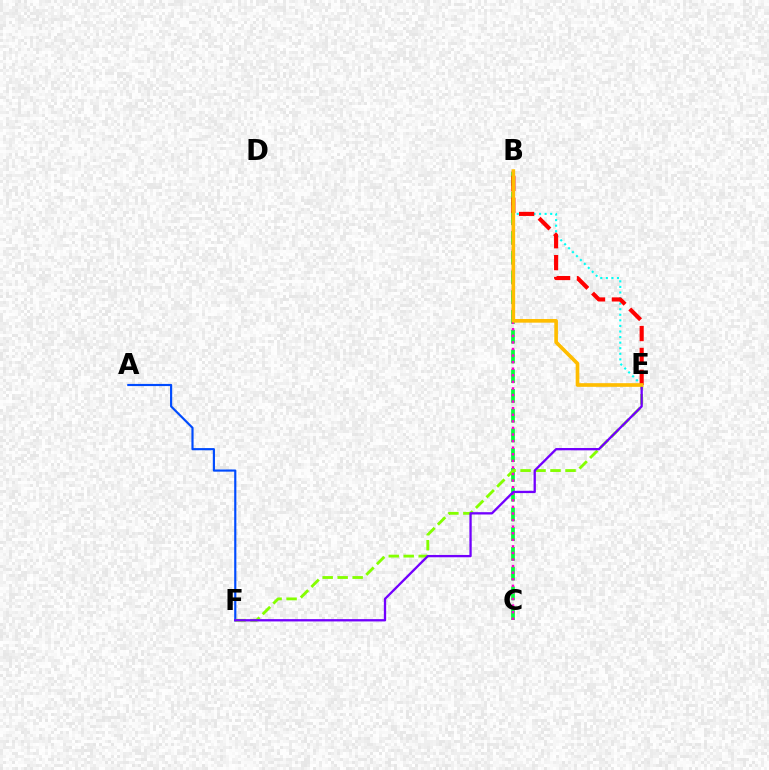{('A', 'F'): [{'color': '#004bff', 'line_style': 'solid', 'thickness': 1.56}], ('B', 'C'): [{'color': '#00ff39', 'line_style': 'dashed', 'thickness': 2.68}, {'color': '#ff00cf', 'line_style': 'dotted', 'thickness': 1.79}], ('B', 'E'): [{'color': '#00fff6', 'line_style': 'dotted', 'thickness': 1.51}, {'color': '#ff0000', 'line_style': 'dashed', 'thickness': 2.98}, {'color': '#ffbd00', 'line_style': 'solid', 'thickness': 2.63}], ('E', 'F'): [{'color': '#84ff00', 'line_style': 'dashed', 'thickness': 2.04}, {'color': '#7200ff', 'line_style': 'solid', 'thickness': 1.66}]}